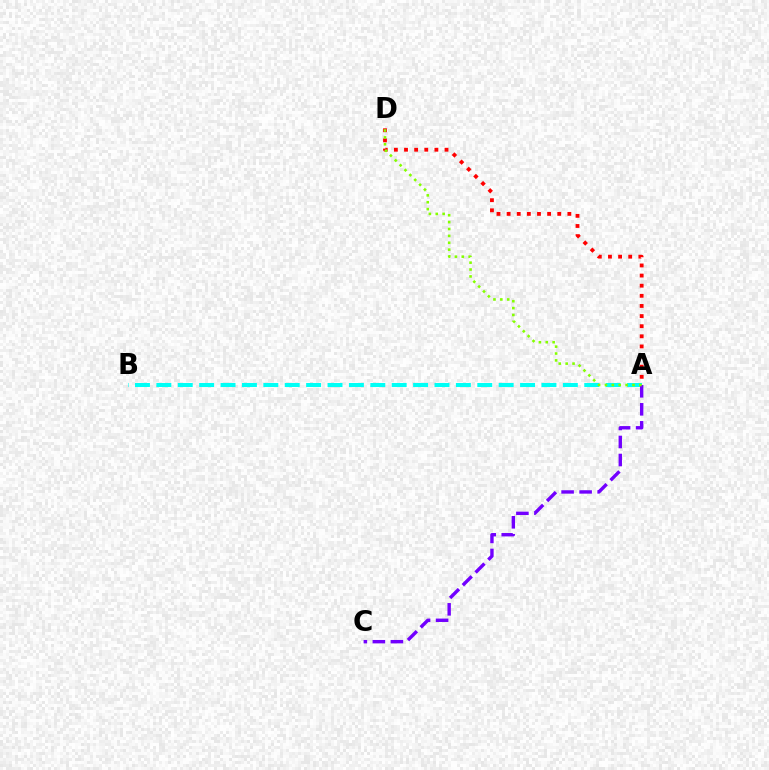{('A', 'B'): [{'color': '#00fff6', 'line_style': 'dashed', 'thickness': 2.91}], ('A', 'D'): [{'color': '#ff0000', 'line_style': 'dotted', 'thickness': 2.75}, {'color': '#84ff00', 'line_style': 'dotted', 'thickness': 1.87}], ('A', 'C'): [{'color': '#7200ff', 'line_style': 'dashed', 'thickness': 2.45}]}